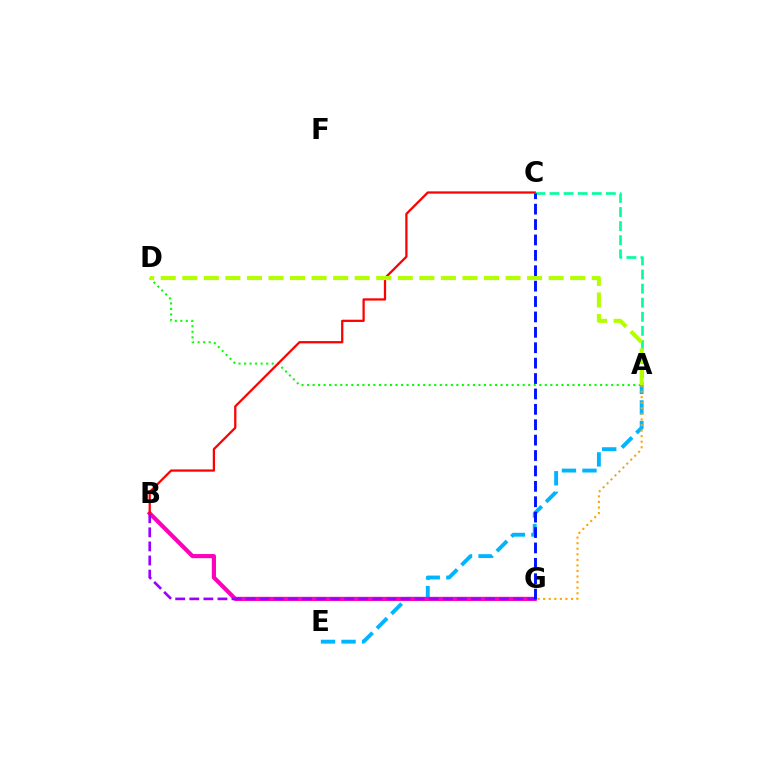{('A', 'E'): [{'color': '#00b5ff', 'line_style': 'dashed', 'thickness': 2.79}], ('A', 'C'): [{'color': '#00ff9d', 'line_style': 'dashed', 'thickness': 1.91}], ('B', 'G'): [{'color': '#ff00bd', 'line_style': 'solid', 'thickness': 2.99}, {'color': '#9b00ff', 'line_style': 'dashed', 'thickness': 1.91}], ('A', 'D'): [{'color': '#08ff00', 'line_style': 'dotted', 'thickness': 1.5}, {'color': '#b3ff00', 'line_style': 'dashed', 'thickness': 2.93}], ('B', 'C'): [{'color': '#ff0000', 'line_style': 'solid', 'thickness': 1.62}], ('C', 'G'): [{'color': '#0010ff', 'line_style': 'dashed', 'thickness': 2.09}], ('A', 'G'): [{'color': '#ffa500', 'line_style': 'dotted', 'thickness': 1.51}]}